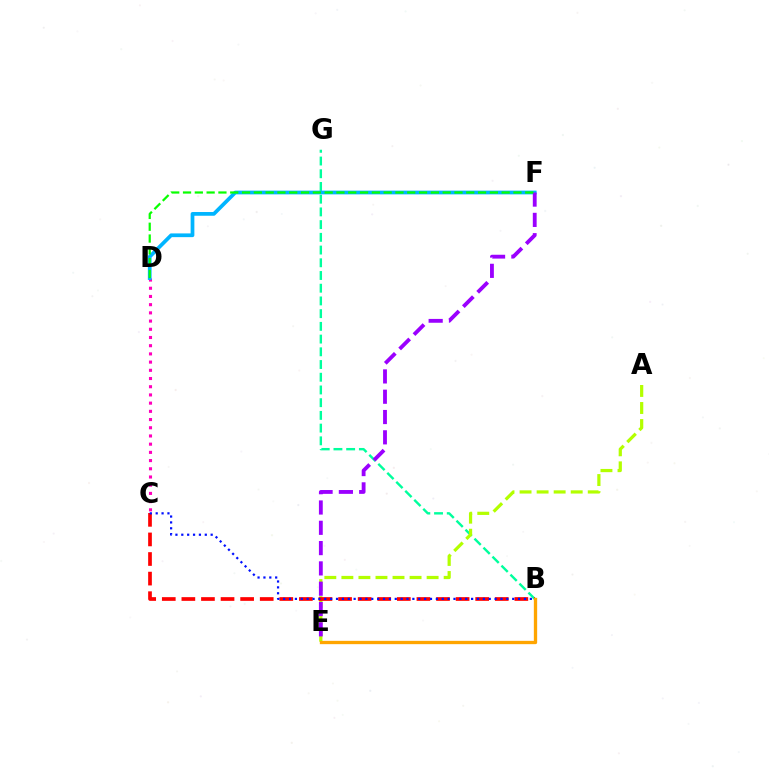{('B', 'G'): [{'color': '#00ff9d', 'line_style': 'dashed', 'thickness': 1.73}], ('C', 'D'): [{'color': '#ff00bd', 'line_style': 'dotted', 'thickness': 2.23}], ('A', 'E'): [{'color': '#b3ff00', 'line_style': 'dashed', 'thickness': 2.32}], ('D', 'F'): [{'color': '#00b5ff', 'line_style': 'solid', 'thickness': 2.69}, {'color': '#08ff00', 'line_style': 'dashed', 'thickness': 1.6}], ('B', 'C'): [{'color': '#ff0000', 'line_style': 'dashed', 'thickness': 2.66}, {'color': '#0010ff', 'line_style': 'dotted', 'thickness': 1.6}], ('E', 'F'): [{'color': '#9b00ff', 'line_style': 'dashed', 'thickness': 2.76}], ('B', 'E'): [{'color': '#ffa500', 'line_style': 'solid', 'thickness': 2.39}]}